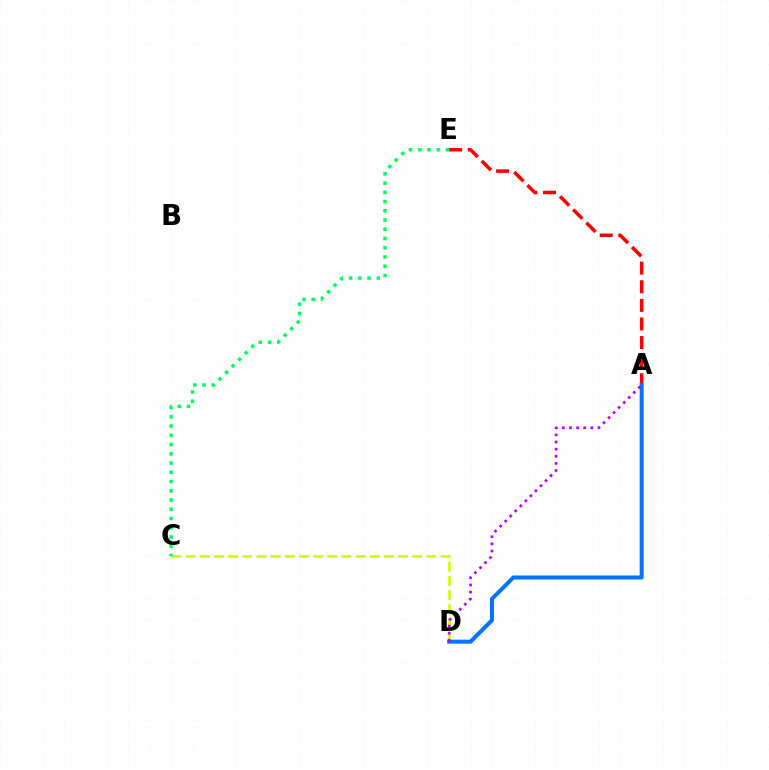{('C', 'D'): [{'color': '#d1ff00', 'line_style': 'dashed', 'thickness': 1.92}], ('A', 'E'): [{'color': '#ff0000', 'line_style': 'dashed', 'thickness': 2.53}], ('A', 'D'): [{'color': '#0074ff', 'line_style': 'solid', 'thickness': 2.9}, {'color': '#b900ff', 'line_style': 'dotted', 'thickness': 1.94}], ('C', 'E'): [{'color': '#00ff5c', 'line_style': 'dotted', 'thickness': 2.51}]}